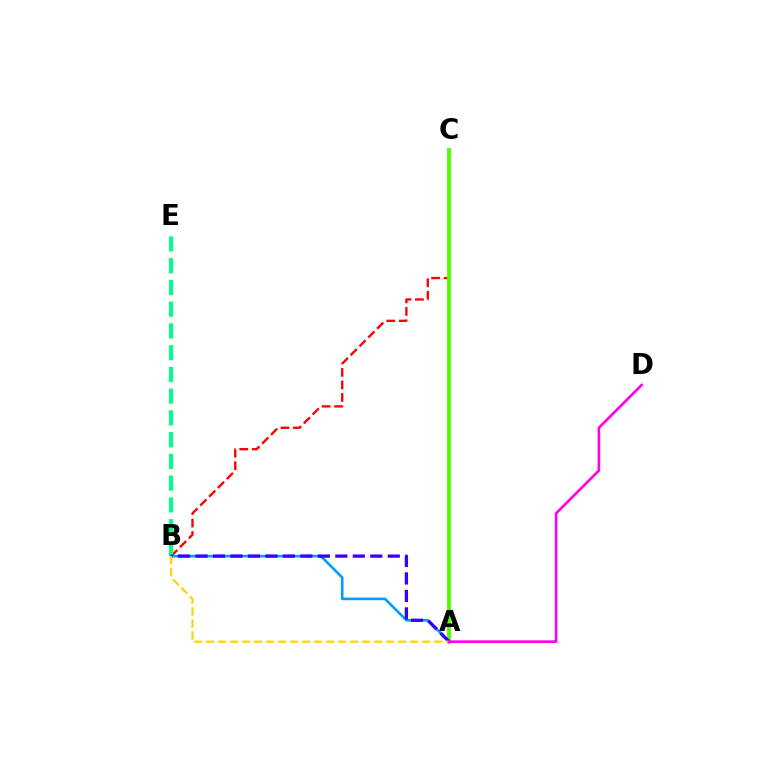{('B', 'C'): [{'color': '#ff0000', 'line_style': 'dashed', 'thickness': 1.7}], ('B', 'E'): [{'color': '#00ff86', 'line_style': 'dashed', 'thickness': 2.95}], ('A', 'C'): [{'color': '#4fff00', 'line_style': 'solid', 'thickness': 2.8}], ('A', 'B'): [{'color': '#009eff', 'line_style': 'solid', 'thickness': 1.88}, {'color': '#3700ff', 'line_style': 'dashed', 'thickness': 2.37}, {'color': '#ffd500', 'line_style': 'dashed', 'thickness': 1.63}], ('A', 'D'): [{'color': '#ff00ed', 'line_style': 'solid', 'thickness': 1.88}]}